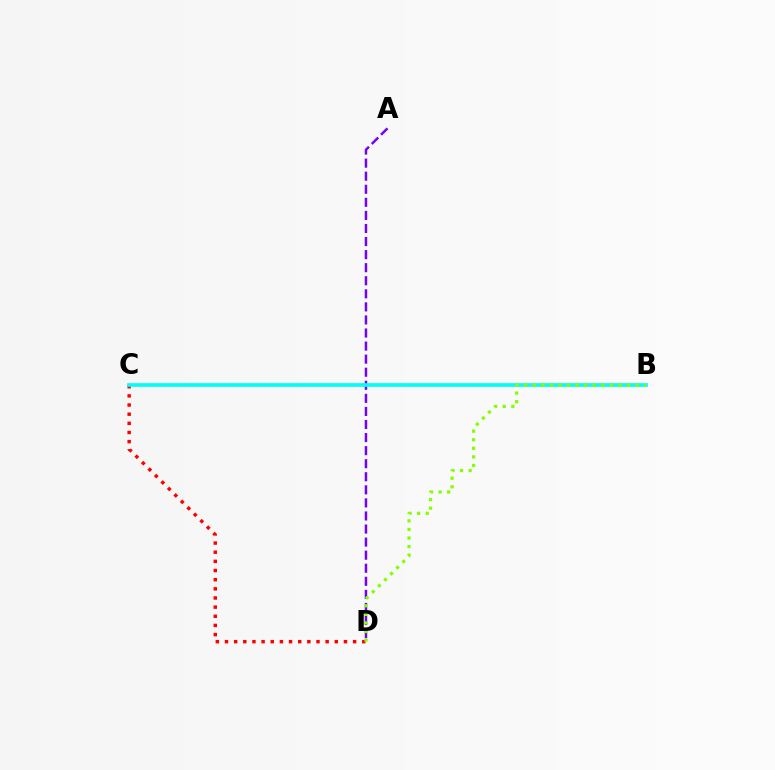{('C', 'D'): [{'color': '#ff0000', 'line_style': 'dotted', 'thickness': 2.49}], ('A', 'D'): [{'color': '#7200ff', 'line_style': 'dashed', 'thickness': 1.78}], ('B', 'C'): [{'color': '#00fff6', 'line_style': 'solid', 'thickness': 2.65}], ('B', 'D'): [{'color': '#84ff00', 'line_style': 'dotted', 'thickness': 2.33}]}